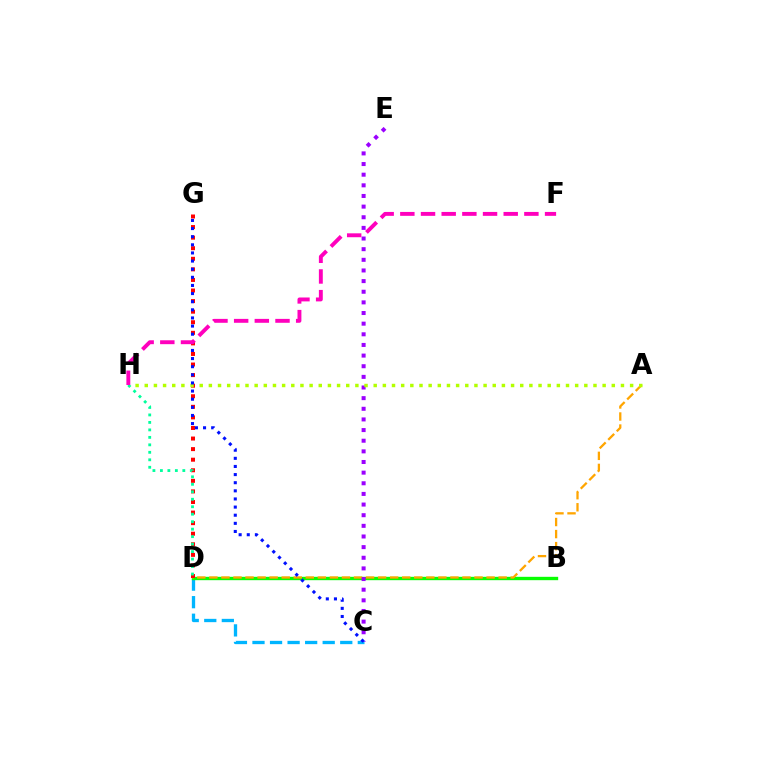{('C', 'D'): [{'color': '#00b5ff', 'line_style': 'dashed', 'thickness': 2.38}], ('B', 'D'): [{'color': '#08ff00', 'line_style': 'solid', 'thickness': 2.42}], ('A', 'D'): [{'color': '#ffa500', 'line_style': 'dashed', 'thickness': 1.64}], ('D', 'G'): [{'color': '#ff0000', 'line_style': 'dotted', 'thickness': 2.87}], ('C', 'E'): [{'color': '#9b00ff', 'line_style': 'dotted', 'thickness': 2.89}], ('A', 'H'): [{'color': '#b3ff00', 'line_style': 'dotted', 'thickness': 2.49}], ('D', 'H'): [{'color': '#00ff9d', 'line_style': 'dotted', 'thickness': 2.03}], ('C', 'G'): [{'color': '#0010ff', 'line_style': 'dotted', 'thickness': 2.21}], ('F', 'H'): [{'color': '#ff00bd', 'line_style': 'dashed', 'thickness': 2.81}]}